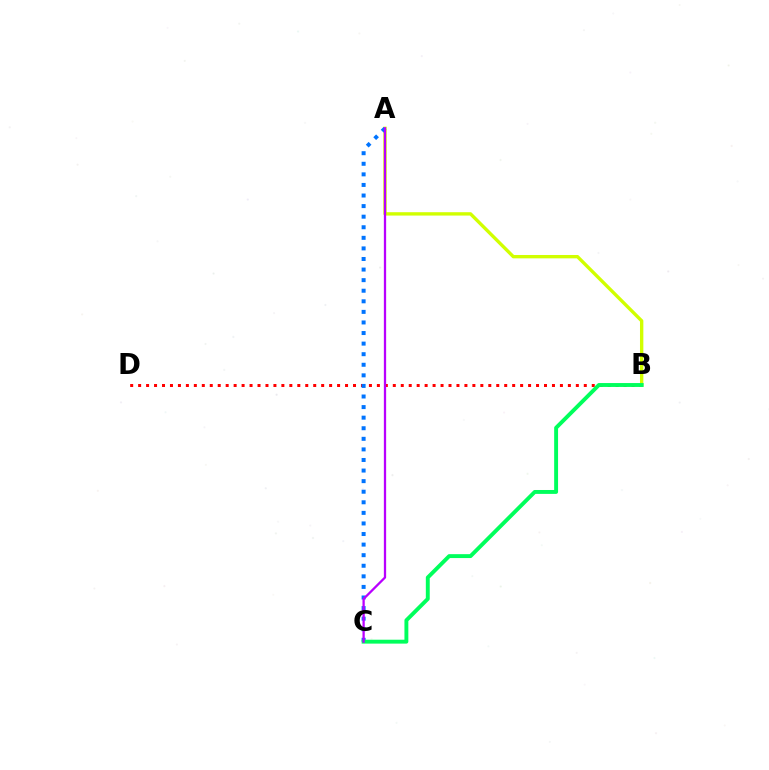{('B', 'D'): [{'color': '#ff0000', 'line_style': 'dotted', 'thickness': 2.16}], ('A', 'B'): [{'color': '#d1ff00', 'line_style': 'solid', 'thickness': 2.42}], ('A', 'C'): [{'color': '#0074ff', 'line_style': 'dotted', 'thickness': 2.87}, {'color': '#b900ff', 'line_style': 'solid', 'thickness': 1.64}], ('B', 'C'): [{'color': '#00ff5c', 'line_style': 'solid', 'thickness': 2.81}]}